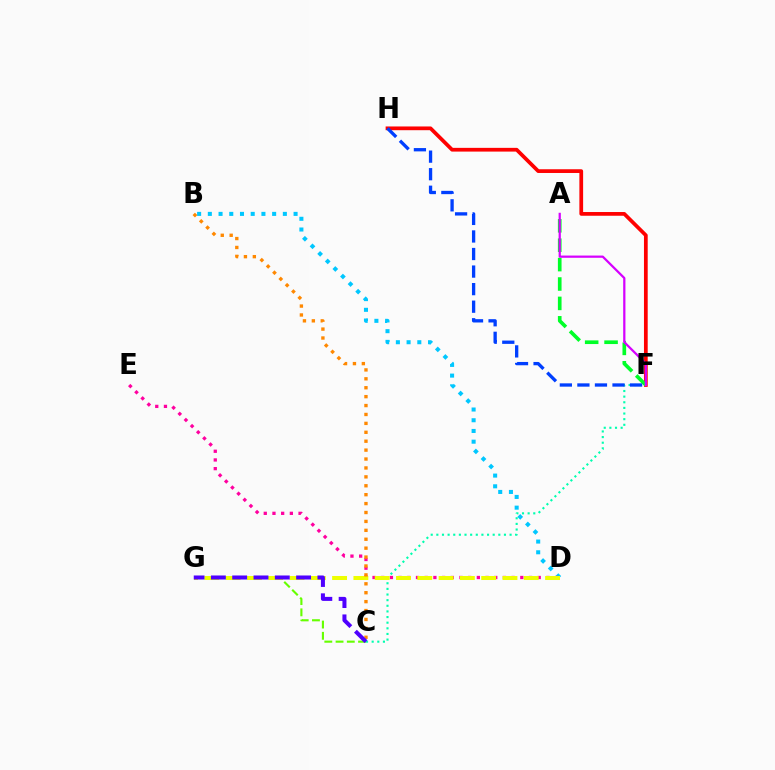{('B', 'D'): [{'color': '#00c7ff', 'line_style': 'dotted', 'thickness': 2.91}], ('F', 'H'): [{'color': '#ff0000', 'line_style': 'solid', 'thickness': 2.69}, {'color': '#003fff', 'line_style': 'dashed', 'thickness': 2.38}], ('C', 'G'): [{'color': '#66ff00', 'line_style': 'dashed', 'thickness': 1.53}, {'color': '#4f00ff', 'line_style': 'dashed', 'thickness': 2.89}], ('D', 'E'): [{'color': '#ff00a0', 'line_style': 'dotted', 'thickness': 2.36}], ('C', 'F'): [{'color': '#00ffaf', 'line_style': 'dotted', 'thickness': 1.53}], ('D', 'G'): [{'color': '#eeff00', 'line_style': 'dashed', 'thickness': 2.89}], ('A', 'F'): [{'color': '#00ff27', 'line_style': 'dashed', 'thickness': 2.64}, {'color': '#d600ff', 'line_style': 'solid', 'thickness': 1.61}], ('B', 'C'): [{'color': '#ff8800', 'line_style': 'dotted', 'thickness': 2.42}]}